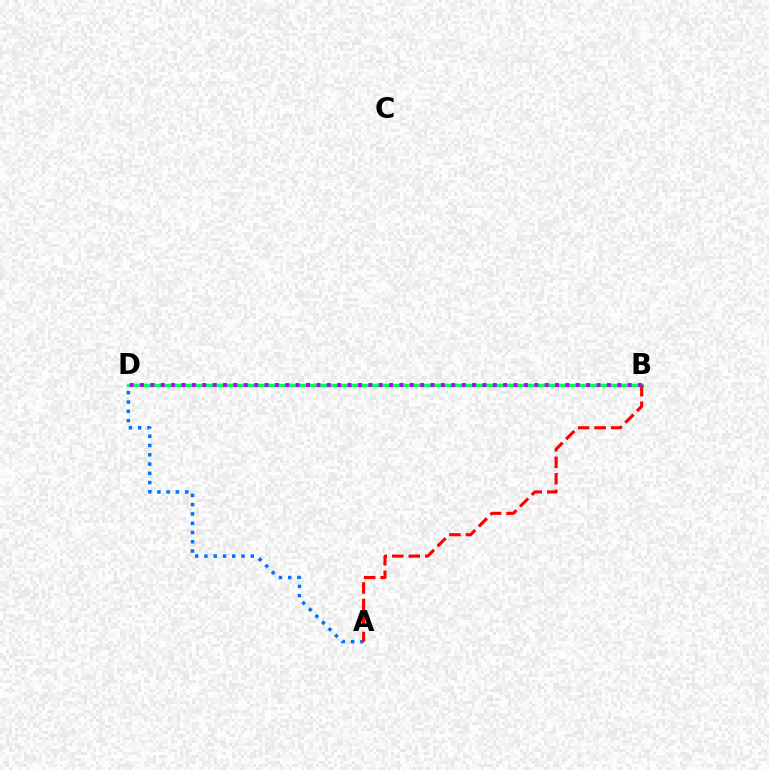{('B', 'D'): [{'color': '#d1ff00', 'line_style': 'dashed', 'thickness': 1.67}, {'color': '#00ff5c', 'line_style': 'solid', 'thickness': 2.48}, {'color': '#b900ff', 'line_style': 'dotted', 'thickness': 2.82}], ('A', 'D'): [{'color': '#0074ff', 'line_style': 'dotted', 'thickness': 2.52}], ('A', 'B'): [{'color': '#ff0000', 'line_style': 'dashed', 'thickness': 2.24}]}